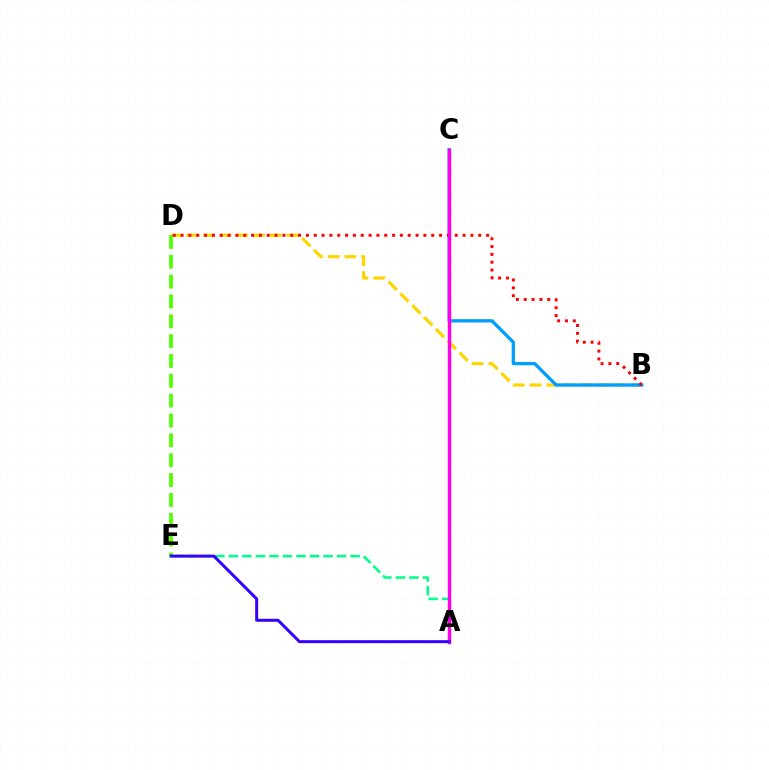{('B', 'D'): [{'color': '#ffd500', 'line_style': 'dashed', 'thickness': 2.27}, {'color': '#ff0000', 'line_style': 'dotted', 'thickness': 2.13}], ('D', 'E'): [{'color': '#4fff00', 'line_style': 'dashed', 'thickness': 2.7}], ('B', 'C'): [{'color': '#009eff', 'line_style': 'solid', 'thickness': 2.38}], ('A', 'E'): [{'color': '#00ff86', 'line_style': 'dashed', 'thickness': 1.84}, {'color': '#3700ff', 'line_style': 'solid', 'thickness': 2.16}], ('A', 'C'): [{'color': '#ff00ed', 'line_style': 'solid', 'thickness': 2.48}]}